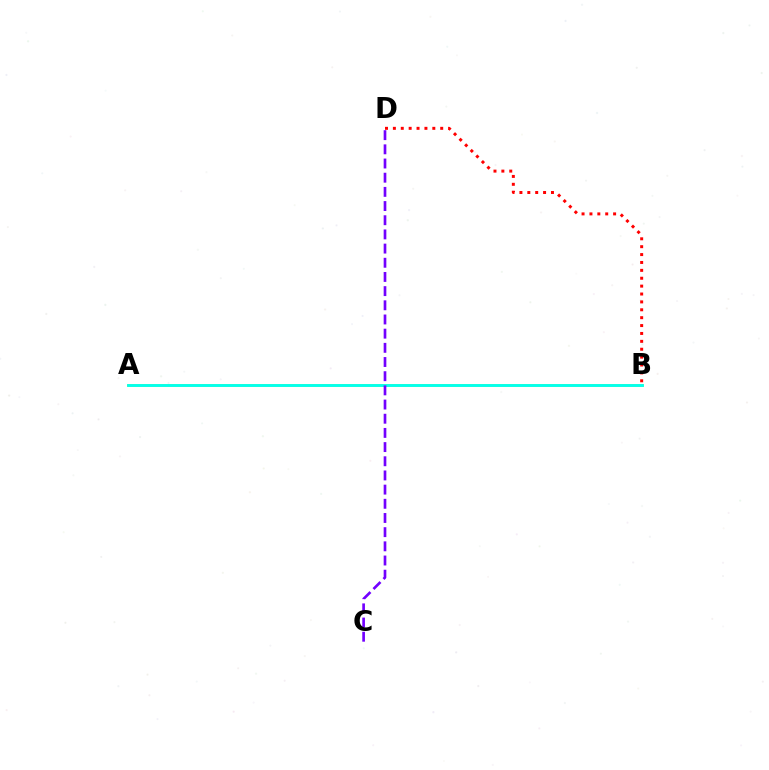{('A', 'B'): [{'color': '#84ff00', 'line_style': 'solid', 'thickness': 1.85}, {'color': '#00fff6', 'line_style': 'solid', 'thickness': 1.98}], ('B', 'D'): [{'color': '#ff0000', 'line_style': 'dotted', 'thickness': 2.14}], ('C', 'D'): [{'color': '#7200ff', 'line_style': 'dashed', 'thickness': 1.93}]}